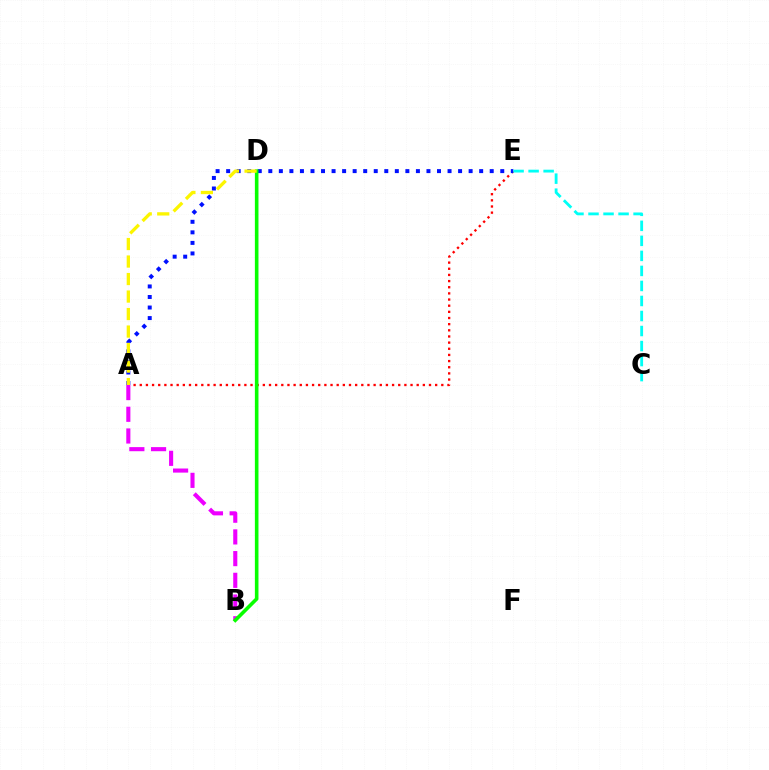{('A', 'E'): [{'color': '#ff0000', 'line_style': 'dotted', 'thickness': 1.67}, {'color': '#0010ff', 'line_style': 'dotted', 'thickness': 2.86}], ('A', 'B'): [{'color': '#ee00ff', 'line_style': 'dashed', 'thickness': 2.95}], ('C', 'E'): [{'color': '#00fff6', 'line_style': 'dashed', 'thickness': 2.04}], ('B', 'D'): [{'color': '#08ff00', 'line_style': 'solid', 'thickness': 2.59}], ('A', 'D'): [{'color': '#fcf500', 'line_style': 'dashed', 'thickness': 2.38}]}